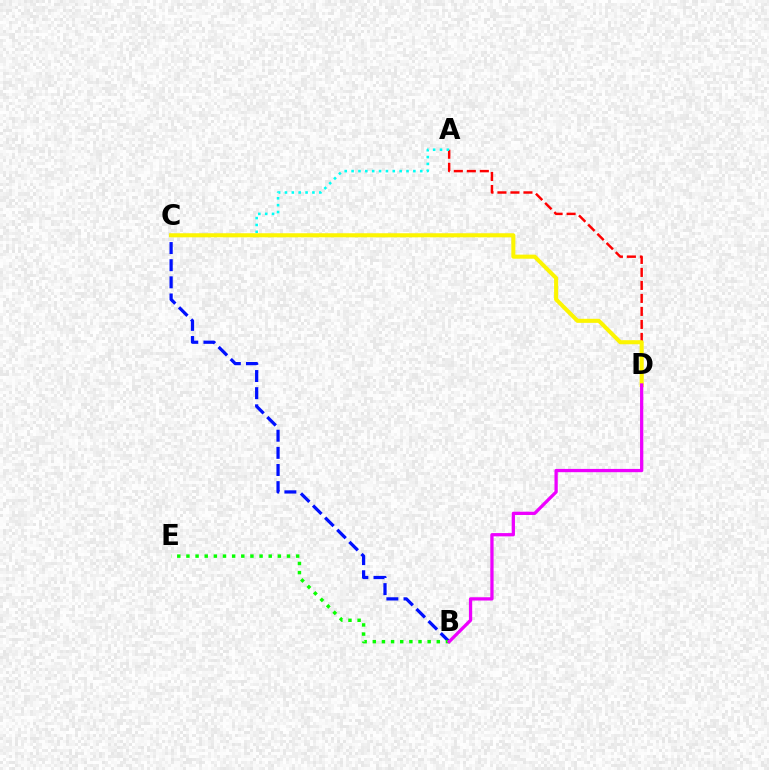{('A', 'D'): [{'color': '#ff0000', 'line_style': 'dashed', 'thickness': 1.77}], ('A', 'C'): [{'color': '#00fff6', 'line_style': 'dotted', 'thickness': 1.86}], ('B', 'C'): [{'color': '#0010ff', 'line_style': 'dashed', 'thickness': 2.33}], ('B', 'E'): [{'color': '#08ff00', 'line_style': 'dotted', 'thickness': 2.48}], ('C', 'D'): [{'color': '#fcf500', 'line_style': 'solid', 'thickness': 2.92}], ('B', 'D'): [{'color': '#ee00ff', 'line_style': 'solid', 'thickness': 2.36}]}